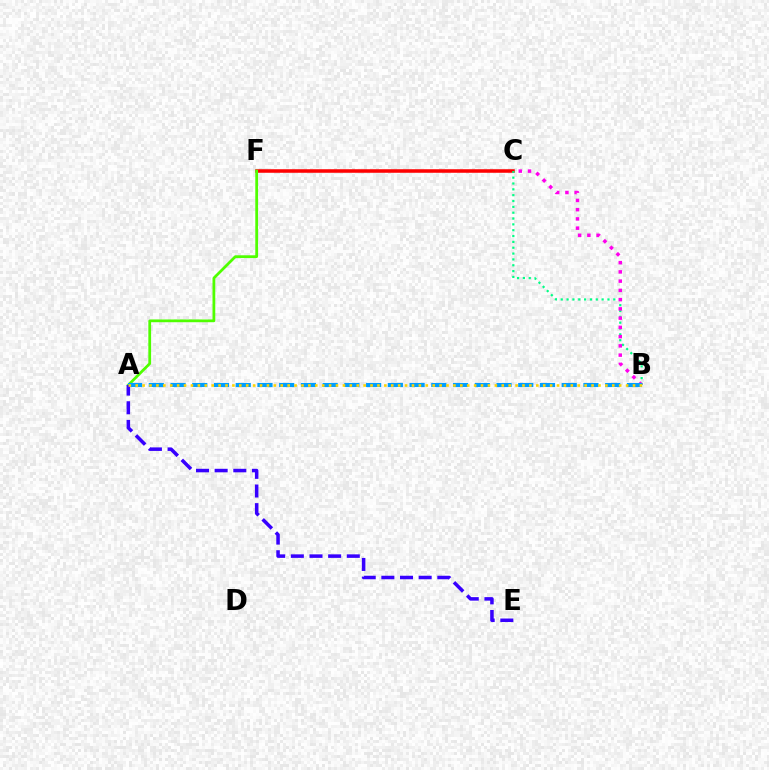{('C', 'F'): [{'color': '#ff0000', 'line_style': 'solid', 'thickness': 2.55}], ('B', 'C'): [{'color': '#00ff86', 'line_style': 'dotted', 'thickness': 1.59}, {'color': '#ff00ed', 'line_style': 'dotted', 'thickness': 2.51}], ('A', 'F'): [{'color': '#4fff00', 'line_style': 'solid', 'thickness': 1.99}], ('A', 'B'): [{'color': '#009eff', 'line_style': 'dashed', 'thickness': 2.95}, {'color': '#ffd500', 'line_style': 'dotted', 'thickness': 1.88}], ('A', 'E'): [{'color': '#3700ff', 'line_style': 'dashed', 'thickness': 2.53}]}